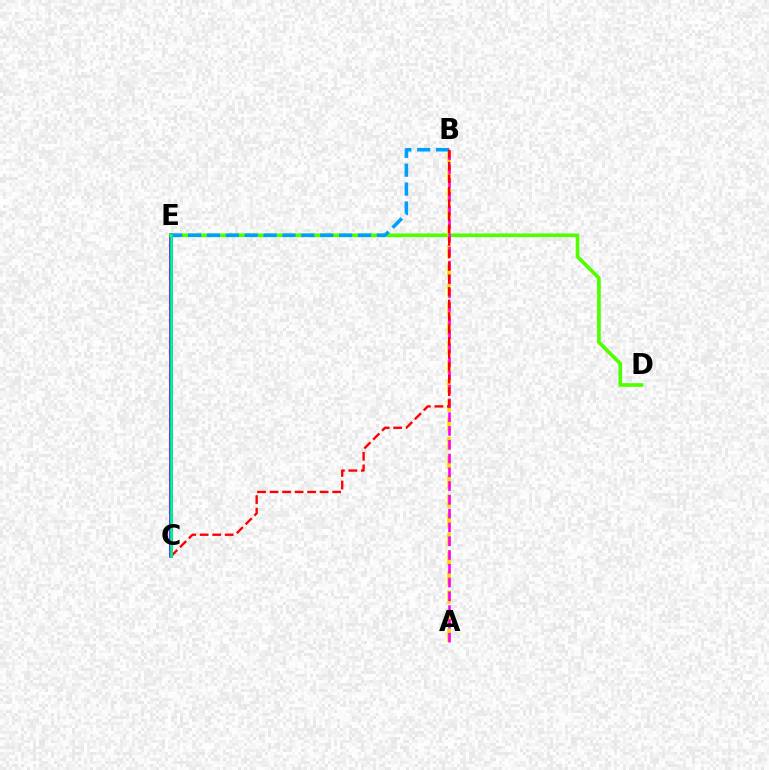{('C', 'E'): [{'color': '#3700ff', 'line_style': 'solid', 'thickness': 2.54}, {'color': '#00ff86', 'line_style': 'solid', 'thickness': 1.87}], ('D', 'E'): [{'color': '#4fff00', 'line_style': 'solid', 'thickness': 2.64}], ('A', 'B'): [{'color': '#ffd500', 'line_style': 'dashed', 'thickness': 2.61}, {'color': '#ff00ed', 'line_style': 'dashed', 'thickness': 1.87}], ('B', 'E'): [{'color': '#009eff', 'line_style': 'dashed', 'thickness': 2.57}], ('B', 'C'): [{'color': '#ff0000', 'line_style': 'dashed', 'thickness': 1.7}]}